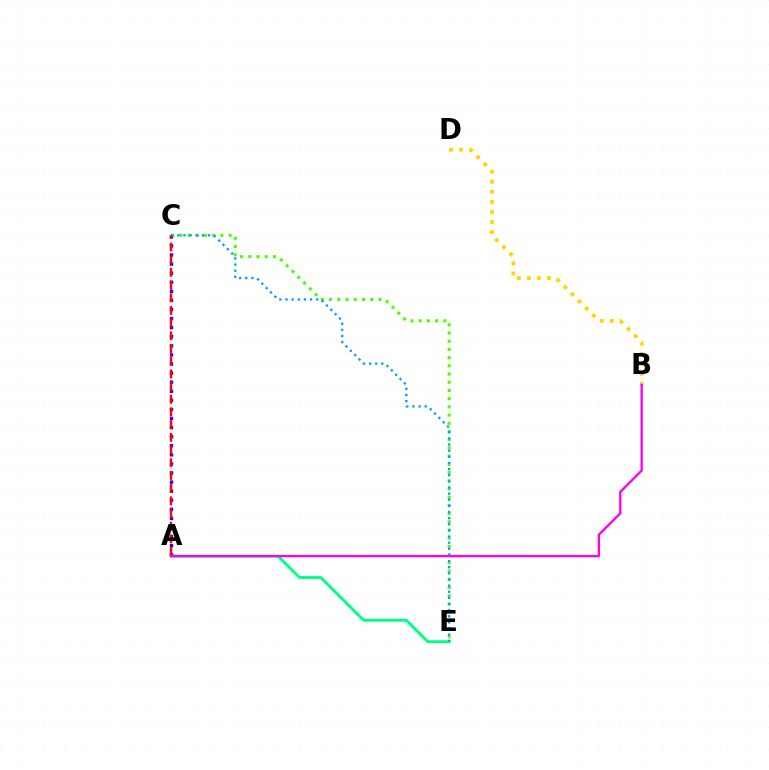{('C', 'E'): [{'color': '#4fff00', 'line_style': 'dotted', 'thickness': 2.23}, {'color': '#009eff', 'line_style': 'dotted', 'thickness': 1.67}], ('B', 'D'): [{'color': '#ffd500', 'line_style': 'dotted', 'thickness': 2.73}], ('A', 'E'): [{'color': '#00ff86', 'line_style': 'solid', 'thickness': 2.06}], ('A', 'C'): [{'color': '#3700ff', 'line_style': 'dotted', 'thickness': 2.47}, {'color': '#ff0000', 'line_style': 'dashed', 'thickness': 1.72}], ('A', 'B'): [{'color': '#ff00ed', 'line_style': 'solid', 'thickness': 1.68}]}